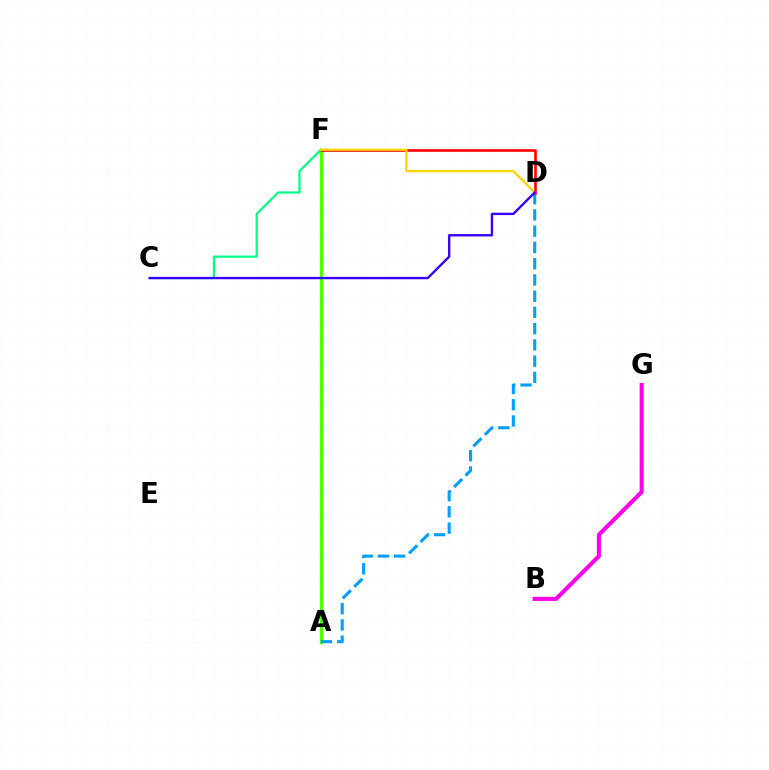{('A', 'F'): [{'color': '#4fff00', 'line_style': 'solid', 'thickness': 2.42}], ('A', 'D'): [{'color': '#009eff', 'line_style': 'dashed', 'thickness': 2.21}], ('D', 'F'): [{'color': '#ff0000', 'line_style': 'solid', 'thickness': 1.88}, {'color': '#ffd500', 'line_style': 'solid', 'thickness': 1.66}], ('C', 'F'): [{'color': '#00ff86', 'line_style': 'solid', 'thickness': 1.58}], ('B', 'G'): [{'color': '#ff00ed', 'line_style': 'solid', 'thickness': 2.94}], ('C', 'D'): [{'color': '#3700ff', 'line_style': 'solid', 'thickness': 1.71}]}